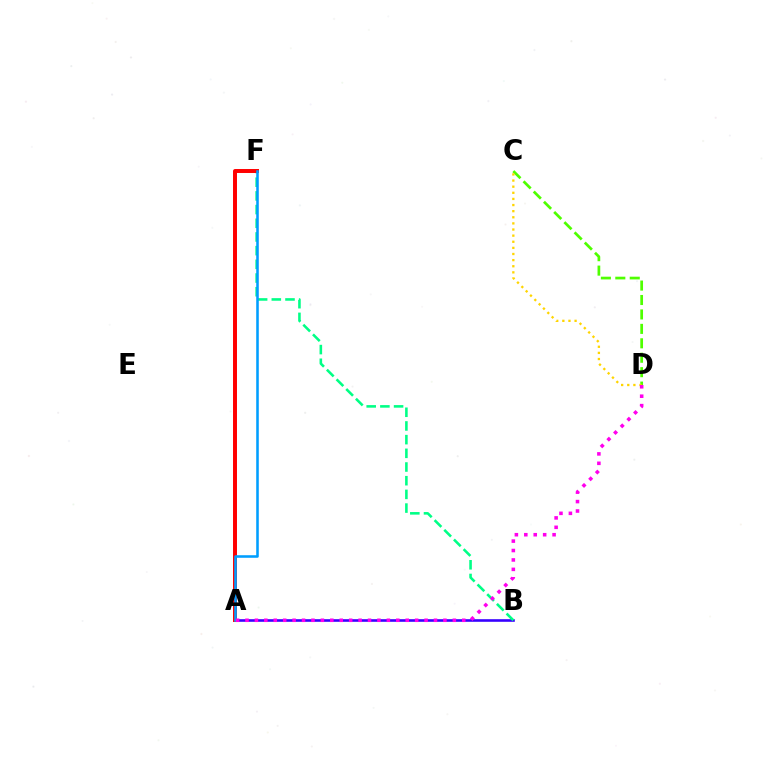{('C', 'D'): [{'color': '#4fff00', 'line_style': 'dashed', 'thickness': 1.96}, {'color': '#ffd500', 'line_style': 'dotted', 'thickness': 1.66}], ('A', 'B'): [{'color': '#3700ff', 'line_style': 'solid', 'thickness': 1.87}], ('B', 'F'): [{'color': '#00ff86', 'line_style': 'dashed', 'thickness': 1.86}], ('A', 'F'): [{'color': '#ff0000', 'line_style': 'solid', 'thickness': 2.85}, {'color': '#009eff', 'line_style': 'solid', 'thickness': 1.84}], ('A', 'D'): [{'color': '#ff00ed', 'line_style': 'dotted', 'thickness': 2.56}]}